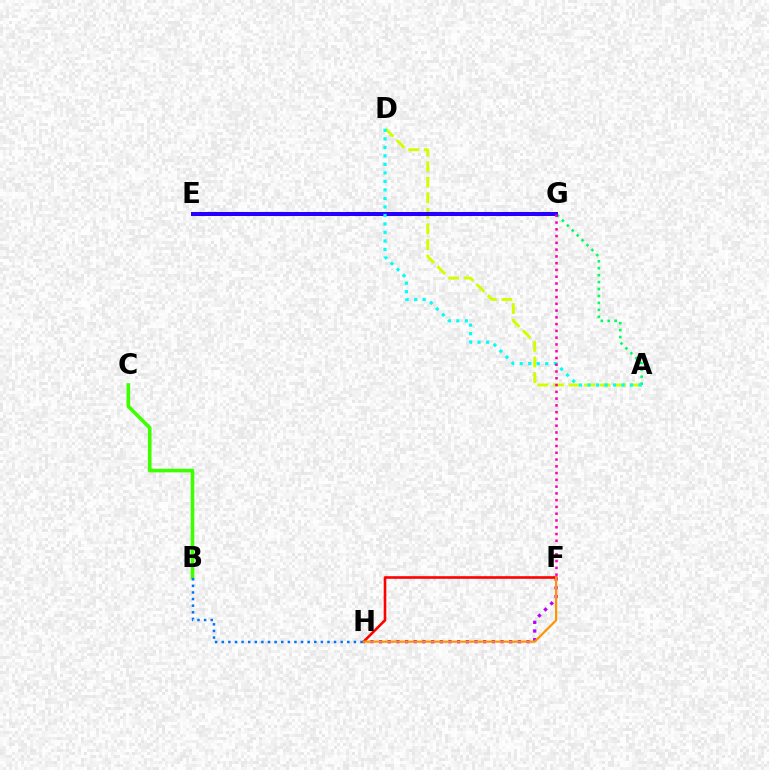{('B', 'C'): [{'color': '#3dff00', 'line_style': 'solid', 'thickness': 2.6}], ('A', 'D'): [{'color': '#d1ff00', 'line_style': 'dashed', 'thickness': 2.11}, {'color': '#00fff6', 'line_style': 'dotted', 'thickness': 2.31}], ('F', 'H'): [{'color': '#b900ff', 'line_style': 'dotted', 'thickness': 2.36}, {'color': '#ff0000', 'line_style': 'solid', 'thickness': 1.88}, {'color': '#ff9400', 'line_style': 'solid', 'thickness': 1.58}], ('A', 'G'): [{'color': '#00ff5c', 'line_style': 'dotted', 'thickness': 1.89}], ('E', 'G'): [{'color': '#2500ff', 'line_style': 'solid', 'thickness': 2.91}], ('B', 'H'): [{'color': '#0074ff', 'line_style': 'dotted', 'thickness': 1.8}], ('F', 'G'): [{'color': '#ff00ac', 'line_style': 'dotted', 'thickness': 1.84}]}